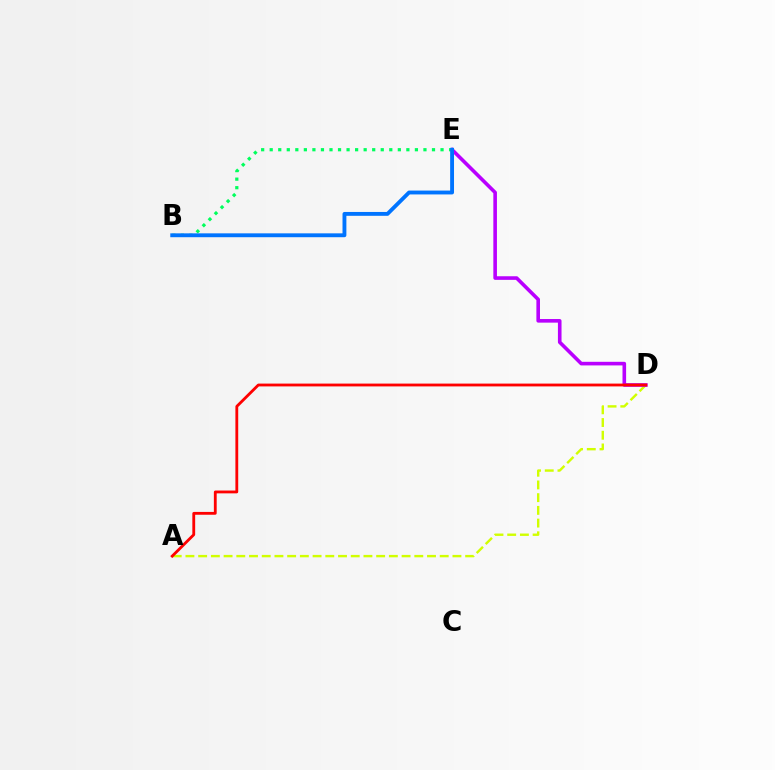{('A', 'D'): [{'color': '#d1ff00', 'line_style': 'dashed', 'thickness': 1.73}, {'color': '#ff0000', 'line_style': 'solid', 'thickness': 2.03}], ('D', 'E'): [{'color': '#b900ff', 'line_style': 'solid', 'thickness': 2.6}], ('B', 'E'): [{'color': '#00ff5c', 'line_style': 'dotted', 'thickness': 2.32}, {'color': '#0074ff', 'line_style': 'solid', 'thickness': 2.78}]}